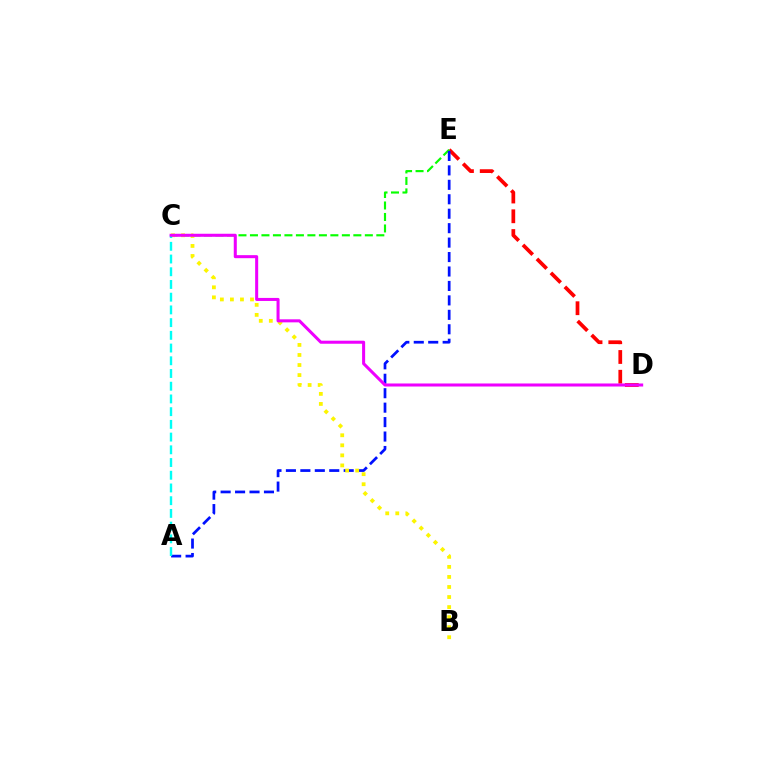{('D', 'E'): [{'color': '#ff0000', 'line_style': 'dashed', 'thickness': 2.68}], ('C', 'E'): [{'color': '#08ff00', 'line_style': 'dashed', 'thickness': 1.56}], ('A', 'E'): [{'color': '#0010ff', 'line_style': 'dashed', 'thickness': 1.96}], ('B', 'C'): [{'color': '#fcf500', 'line_style': 'dotted', 'thickness': 2.73}], ('A', 'C'): [{'color': '#00fff6', 'line_style': 'dashed', 'thickness': 1.73}], ('C', 'D'): [{'color': '#ee00ff', 'line_style': 'solid', 'thickness': 2.19}]}